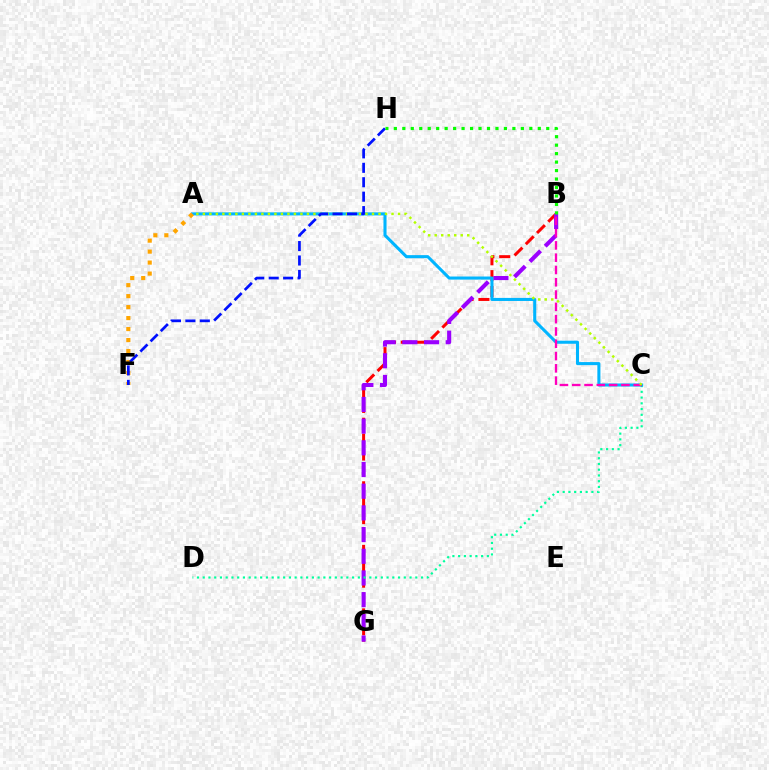{('B', 'G'): [{'color': '#ff0000', 'line_style': 'dashed', 'thickness': 2.16}, {'color': '#9b00ff', 'line_style': 'dashed', 'thickness': 2.95}], ('C', 'D'): [{'color': '#00ff9d', 'line_style': 'dotted', 'thickness': 1.56}], ('A', 'C'): [{'color': '#00b5ff', 'line_style': 'solid', 'thickness': 2.21}, {'color': '#b3ff00', 'line_style': 'dotted', 'thickness': 1.77}], ('A', 'F'): [{'color': '#ffa500', 'line_style': 'dotted', 'thickness': 2.98}], ('B', 'C'): [{'color': '#ff00bd', 'line_style': 'dashed', 'thickness': 1.67}], ('F', 'H'): [{'color': '#0010ff', 'line_style': 'dashed', 'thickness': 1.96}], ('B', 'H'): [{'color': '#08ff00', 'line_style': 'dotted', 'thickness': 2.3}]}